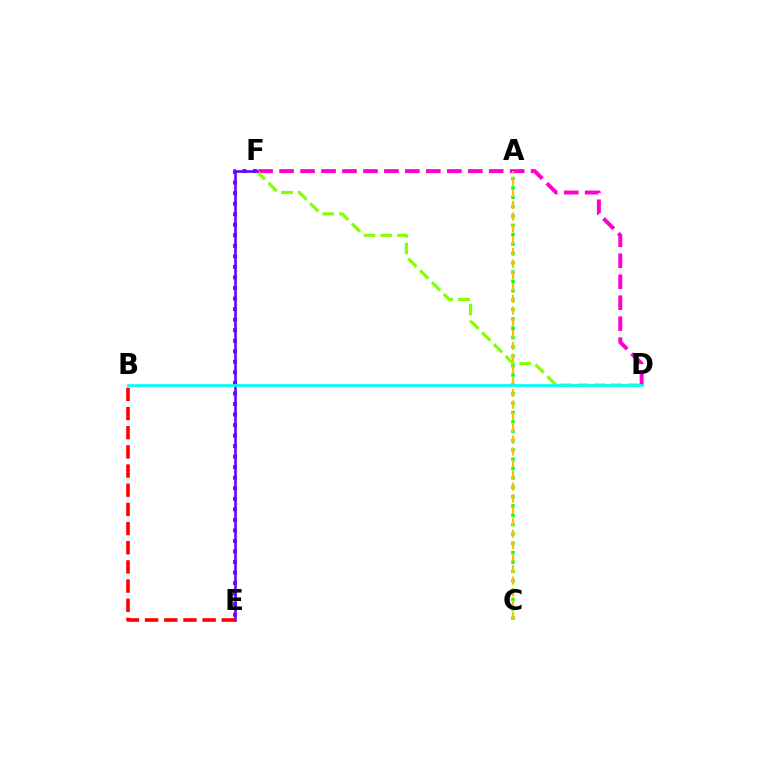{('A', 'C'): [{'color': '#00ff39', 'line_style': 'dotted', 'thickness': 2.54}, {'color': '#ffbd00', 'line_style': 'dashed', 'thickness': 1.6}], ('E', 'F'): [{'color': '#004bff', 'line_style': 'dotted', 'thickness': 2.86}, {'color': '#7200ff', 'line_style': 'solid', 'thickness': 1.89}], ('D', 'F'): [{'color': '#ff00cf', 'line_style': 'dashed', 'thickness': 2.85}, {'color': '#84ff00', 'line_style': 'dashed', 'thickness': 2.27}], ('B', 'D'): [{'color': '#00fff6', 'line_style': 'solid', 'thickness': 1.96}], ('B', 'E'): [{'color': '#ff0000', 'line_style': 'dashed', 'thickness': 2.6}]}